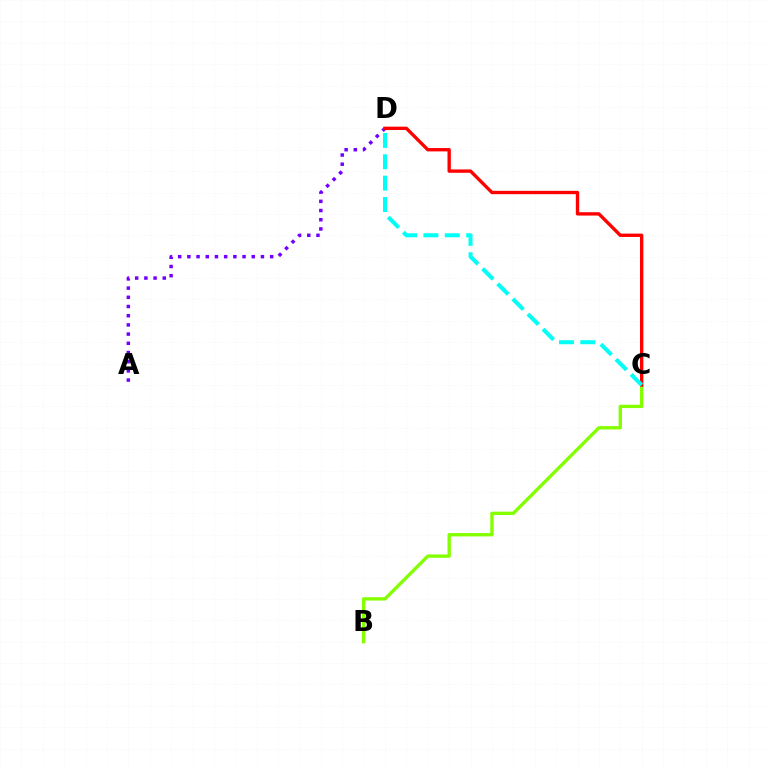{('A', 'D'): [{'color': '#7200ff', 'line_style': 'dotted', 'thickness': 2.5}], ('B', 'C'): [{'color': '#84ff00', 'line_style': 'solid', 'thickness': 2.41}], ('C', 'D'): [{'color': '#ff0000', 'line_style': 'solid', 'thickness': 2.41}, {'color': '#00fff6', 'line_style': 'dashed', 'thickness': 2.9}]}